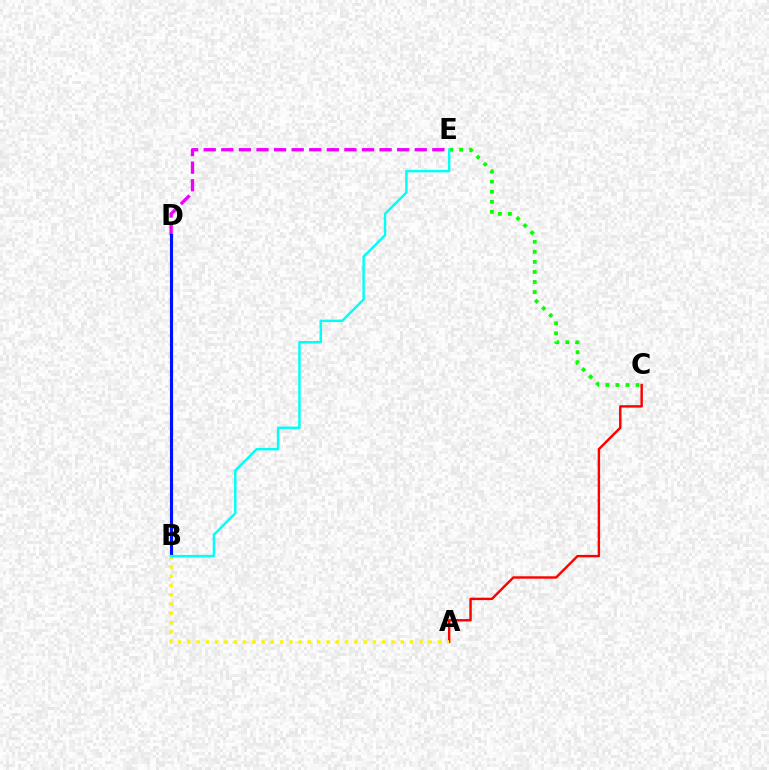{('C', 'E'): [{'color': '#08ff00', 'line_style': 'dotted', 'thickness': 2.73}], ('D', 'E'): [{'color': '#ee00ff', 'line_style': 'dashed', 'thickness': 2.39}], ('A', 'C'): [{'color': '#ff0000', 'line_style': 'solid', 'thickness': 1.75}], ('B', 'D'): [{'color': '#0010ff', 'line_style': 'solid', 'thickness': 2.24}], ('A', 'B'): [{'color': '#fcf500', 'line_style': 'dotted', 'thickness': 2.52}], ('B', 'E'): [{'color': '#00fff6', 'line_style': 'solid', 'thickness': 1.75}]}